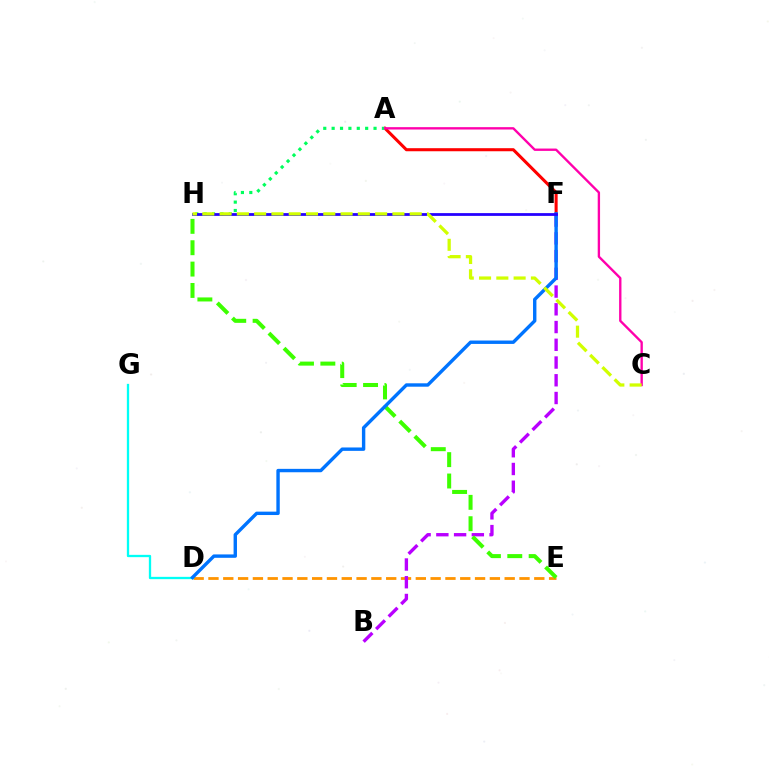{('A', 'F'): [{'color': '#ff0000', 'line_style': 'solid', 'thickness': 2.2}], ('D', 'E'): [{'color': '#ff9400', 'line_style': 'dashed', 'thickness': 2.01}], ('B', 'F'): [{'color': '#b900ff', 'line_style': 'dashed', 'thickness': 2.41}], ('A', 'H'): [{'color': '#00ff5c', 'line_style': 'dotted', 'thickness': 2.28}], ('E', 'H'): [{'color': '#3dff00', 'line_style': 'dashed', 'thickness': 2.9}], ('D', 'G'): [{'color': '#00fff6', 'line_style': 'solid', 'thickness': 1.66}], ('D', 'F'): [{'color': '#0074ff', 'line_style': 'solid', 'thickness': 2.45}], ('F', 'H'): [{'color': '#2500ff', 'line_style': 'solid', 'thickness': 2.0}], ('A', 'C'): [{'color': '#ff00ac', 'line_style': 'solid', 'thickness': 1.7}], ('C', 'H'): [{'color': '#d1ff00', 'line_style': 'dashed', 'thickness': 2.35}]}